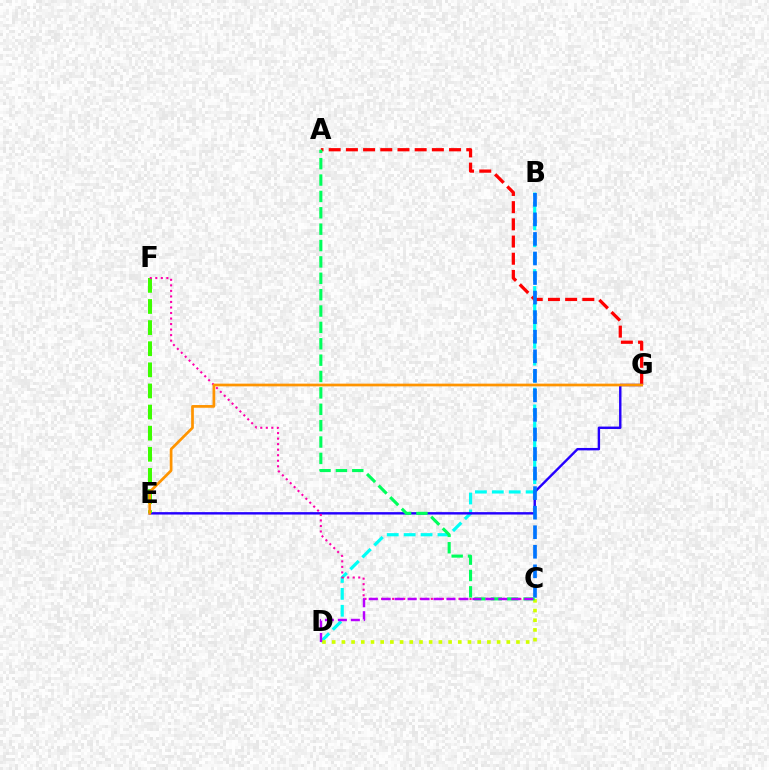{('B', 'D'): [{'color': '#00fff6', 'line_style': 'dashed', 'thickness': 2.3}], ('A', 'G'): [{'color': '#ff0000', 'line_style': 'dashed', 'thickness': 2.34}], ('C', 'D'): [{'color': '#d1ff00', 'line_style': 'dotted', 'thickness': 2.64}, {'color': '#b900ff', 'line_style': 'dashed', 'thickness': 1.76}], ('E', 'G'): [{'color': '#2500ff', 'line_style': 'solid', 'thickness': 1.74}, {'color': '#ff9400', 'line_style': 'solid', 'thickness': 1.96}], ('E', 'F'): [{'color': '#3dff00', 'line_style': 'dashed', 'thickness': 2.87}], ('B', 'C'): [{'color': '#0074ff', 'line_style': 'dashed', 'thickness': 2.66}], ('C', 'F'): [{'color': '#ff00ac', 'line_style': 'dotted', 'thickness': 1.5}], ('A', 'C'): [{'color': '#00ff5c', 'line_style': 'dashed', 'thickness': 2.22}]}